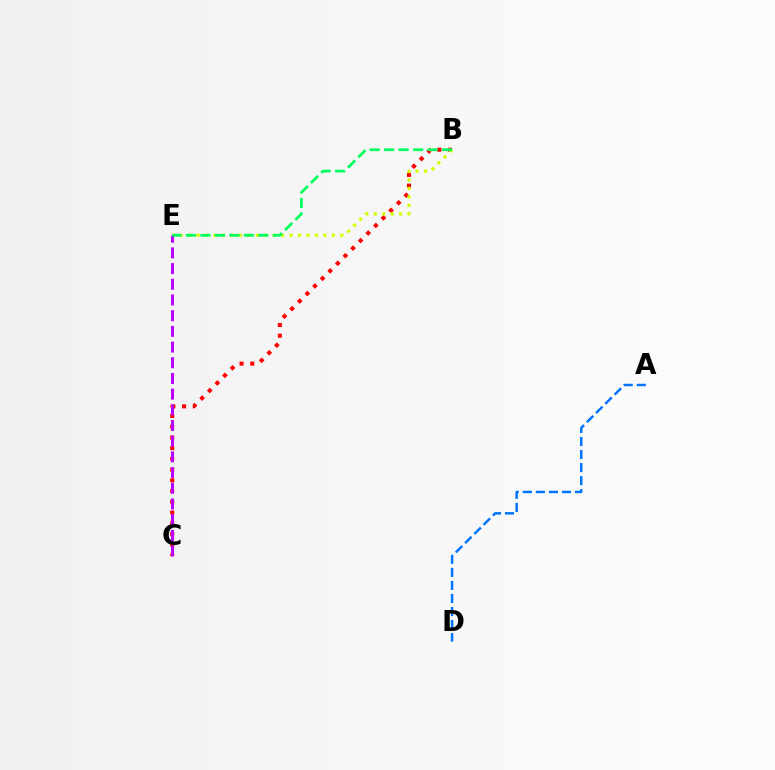{('B', 'C'): [{'color': '#ff0000', 'line_style': 'dotted', 'thickness': 2.91}], ('B', 'E'): [{'color': '#d1ff00', 'line_style': 'dotted', 'thickness': 2.3}, {'color': '#00ff5c', 'line_style': 'dashed', 'thickness': 1.97}], ('C', 'E'): [{'color': '#b900ff', 'line_style': 'dashed', 'thickness': 2.13}], ('A', 'D'): [{'color': '#0074ff', 'line_style': 'dashed', 'thickness': 1.77}]}